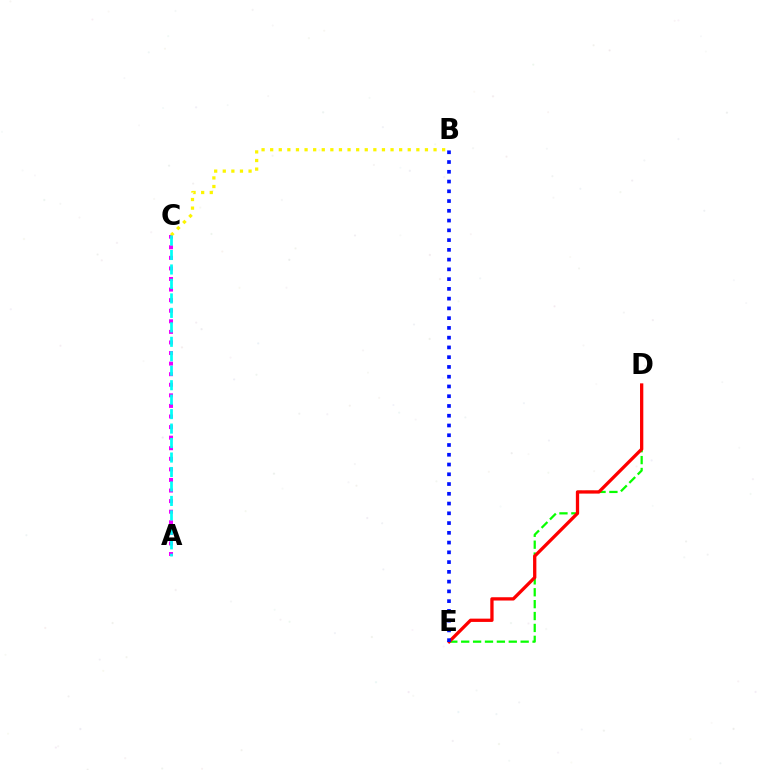{('A', 'C'): [{'color': '#ee00ff', 'line_style': 'dotted', 'thickness': 2.87}, {'color': '#00fff6', 'line_style': 'dashed', 'thickness': 1.97}], ('B', 'C'): [{'color': '#fcf500', 'line_style': 'dotted', 'thickness': 2.34}], ('D', 'E'): [{'color': '#08ff00', 'line_style': 'dashed', 'thickness': 1.62}, {'color': '#ff0000', 'line_style': 'solid', 'thickness': 2.37}], ('B', 'E'): [{'color': '#0010ff', 'line_style': 'dotted', 'thickness': 2.65}]}